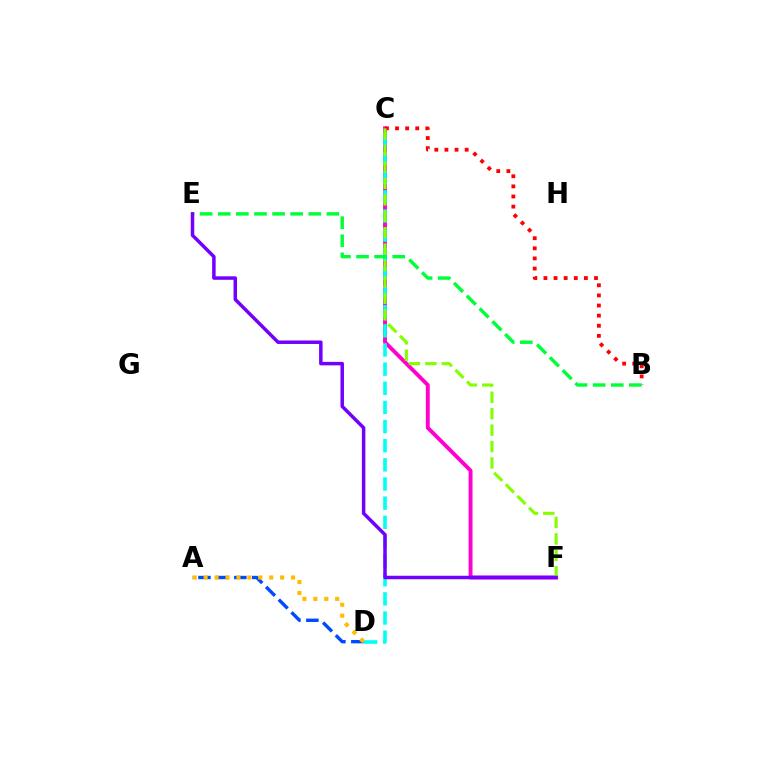{('C', 'F'): [{'color': '#ff00cf', 'line_style': 'solid', 'thickness': 2.81}, {'color': '#84ff00', 'line_style': 'dashed', 'thickness': 2.23}], ('A', 'D'): [{'color': '#004bff', 'line_style': 'dashed', 'thickness': 2.44}, {'color': '#ffbd00', 'line_style': 'dotted', 'thickness': 2.97}], ('C', 'D'): [{'color': '#00fff6', 'line_style': 'dashed', 'thickness': 2.6}], ('B', 'C'): [{'color': '#ff0000', 'line_style': 'dotted', 'thickness': 2.75}], ('B', 'E'): [{'color': '#00ff39', 'line_style': 'dashed', 'thickness': 2.46}], ('E', 'F'): [{'color': '#7200ff', 'line_style': 'solid', 'thickness': 2.51}]}